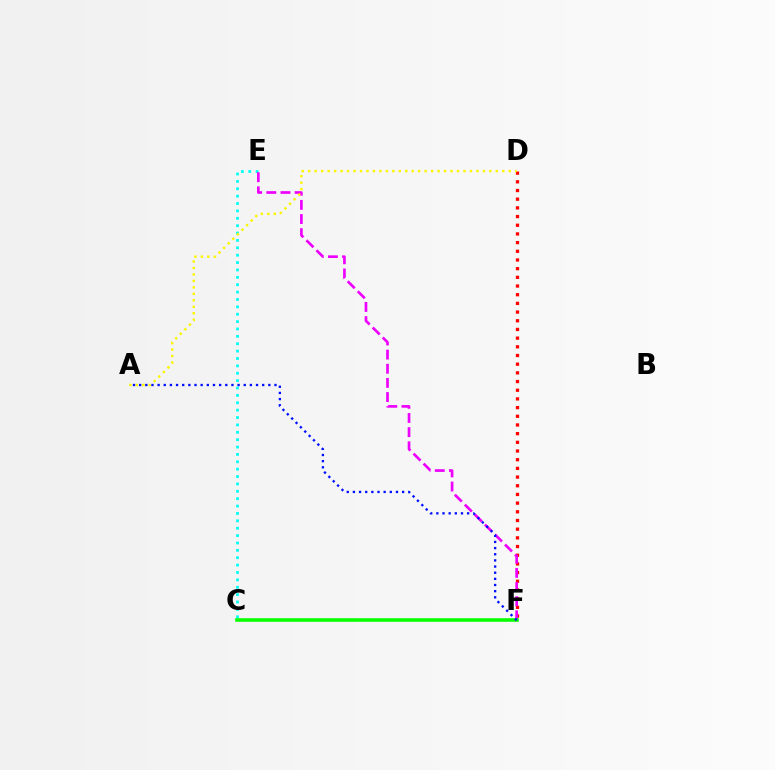{('C', 'E'): [{'color': '#00fff6', 'line_style': 'dotted', 'thickness': 2.0}], ('D', 'F'): [{'color': '#ff0000', 'line_style': 'dotted', 'thickness': 2.36}], ('E', 'F'): [{'color': '#ee00ff', 'line_style': 'dashed', 'thickness': 1.92}], ('C', 'F'): [{'color': '#08ff00', 'line_style': 'solid', 'thickness': 2.57}], ('A', 'D'): [{'color': '#fcf500', 'line_style': 'dotted', 'thickness': 1.76}], ('A', 'F'): [{'color': '#0010ff', 'line_style': 'dotted', 'thickness': 1.67}]}